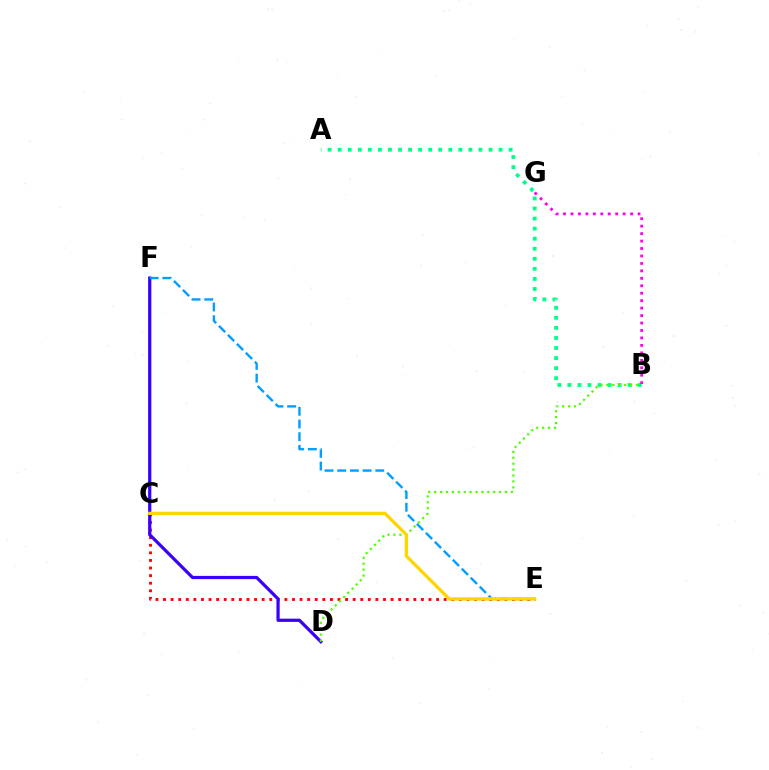{('A', 'B'): [{'color': '#00ff86', 'line_style': 'dotted', 'thickness': 2.73}], ('C', 'E'): [{'color': '#ff0000', 'line_style': 'dotted', 'thickness': 2.06}, {'color': '#ffd500', 'line_style': 'solid', 'thickness': 2.34}], ('D', 'F'): [{'color': '#3700ff', 'line_style': 'solid', 'thickness': 2.32}], ('E', 'F'): [{'color': '#009eff', 'line_style': 'dashed', 'thickness': 1.72}], ('B', 'D'): [{'color': '#4fff00', 'line_style': 'dotted', 'thickness': 1.61}], ('B', 'G'): [{'color': '#ff00ed', 'line_style': 'dotted', 'thickness': 2.02}]}